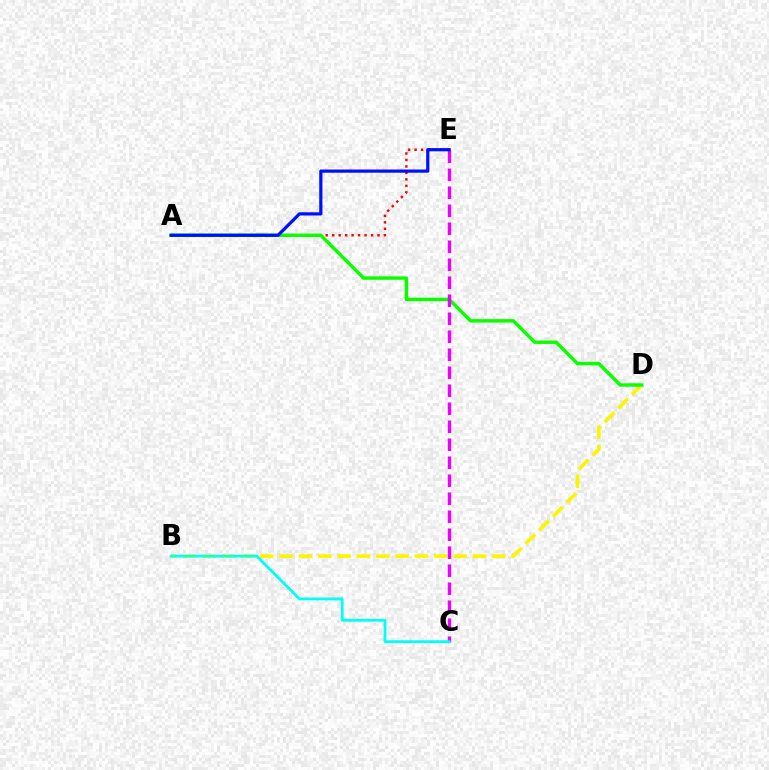{('B', 'D'): [{'color': '#fcf500', 'line_style': 'dashed', 'thickness': 2.63}], ('A', 'E'): [{'color': '#ff0000', 'line_style': 'dotted', 'thickness': 1.76}, {'color': '#0010ff', 'line_style': 'solid', 'thickness': 2.32}], ('A', 'D'): [{'color': '#08ff00', 'line_style': 'solid', 'thickness': 2.46}], ('C', 'E'): [{'color': '#ee00ff', 'line_style': 'dashed', 'thickness': 2.44}], ('B', 'C'): [{'color': '#00fff6', 'line_style': 'solid', 'thickness': 2.01}]}